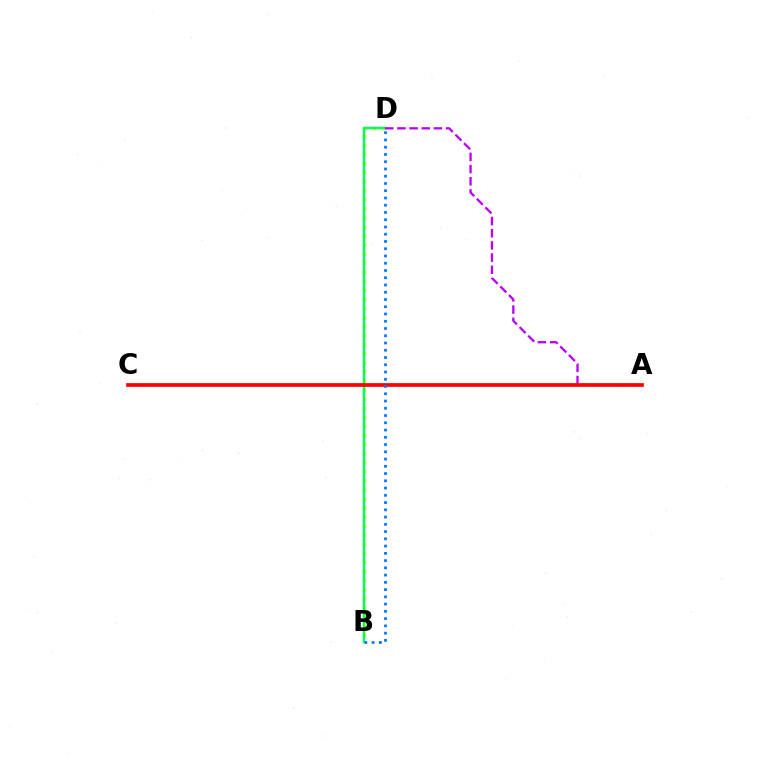{('B', 'D'): [{'color': '#d1ff00', 'line_style': 'dotted', 'thickness': 2.46}, {'color': '#00ff5c', 'line_style': 'solid', 'thickness': 1.77}, {'color': '#0074ff', 'line_style': 'dotted', 'thickness': 1.97}], ('A', 'D'): [{'color': '#b900ff', 'line_style': 'dashed', 'thickness': 1.65}], ('A', 'C'): [{'color': '#ff0000', 'line_style': 'solid', 'thickness': 2.68}]}